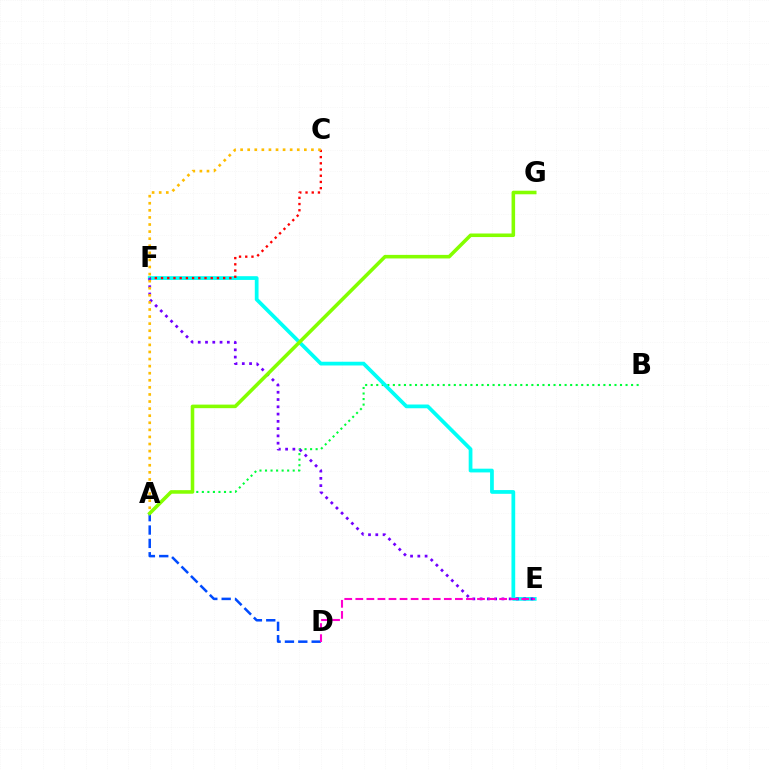{('A', 'B'): [{'color': '#00ff39', 'line_style': 'dotted', 'thickness': 1.51}], ('E', 'F'): [{'color': '#00fff6', 'line_style': 'solid', 'thickness': 2.7}, {'color': '#7200ff', 'line_style': 'dotted', 'thickness': 1.98}], ('C', 'F'): [{'color': '#ff0000', 'line_style': 'dotted', 'thickness': 1.69}], ('A', 'D'): [{'color': '#004bff', 'line_style': 'dashed', 'thickness': 1.81}], ('A', 'C'): [{'color': '#ffbd00', 'line_style': 'dotted', 'thickness': 1.92}], ('A', 'G'): [{'color': '#84ff00', 'line_style': 'solid', 'thickness': 2.56}], ('D', 'E'): [{'color': '#ff00cf', 'line_style': 'dashed', 'thickness': 1.5}]}